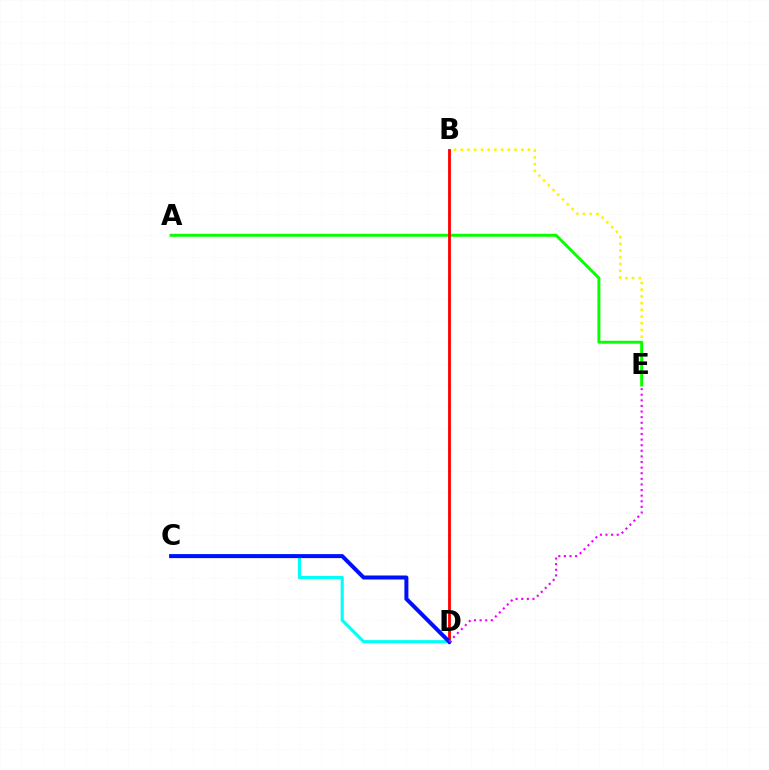{('C', 'D'): [{'color': '#00fff6', 'line_style': 'solid', 'thickness': 2.24}, {'color': '#0010ff', 'line_style': 'solid', 'thickness': 2.88}], ('B', 'E'): [{'color': '#fcf500', 'line_style': 'dotted', 'thickness': 1.83}], ('A', 'E'): [{'color': '#08ff00', 'line_style': 'solid', 'thickness': 2.12}], ('B', 'D'): [{'color': '#ff0000', 'line_style': 'solid', 'thickness': 2.03}], ('D', 'E'): [{'color': '#ee00ff', 'line_style': 'dotted', 'thickness': 1.52}]}